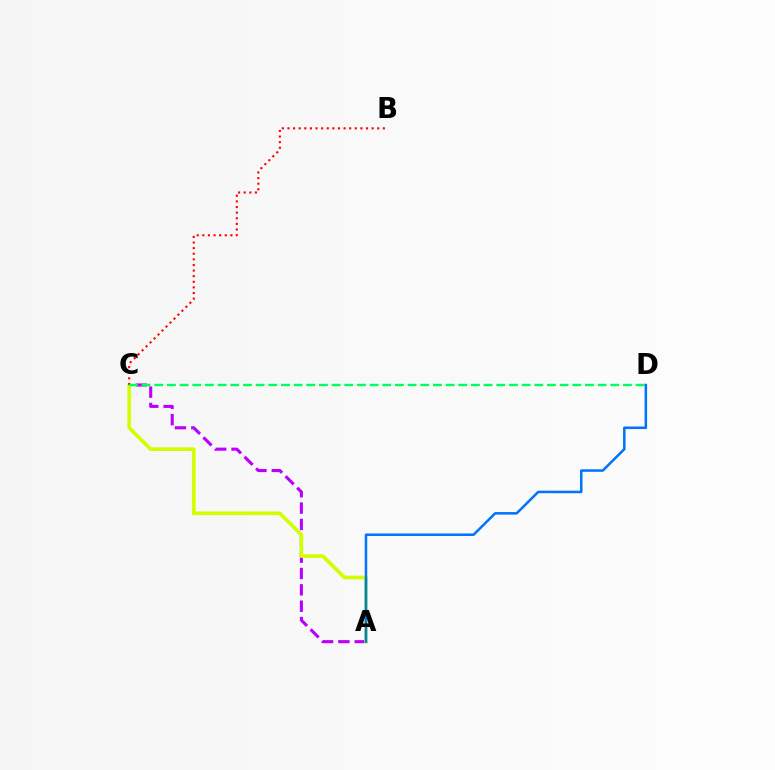{('A', 'C'): [{'color': '#b900ff', 'line_style': 'dashed', 'thickness': 2.22}, {'color': '#d1ff00', 'line_style': 'solid', 'thickness': 2.64}], ('B', 'C'): [{'color': '#ff0000', 'line_style': 'dotted', 'thickness': 1.52}], ('C', 'D'): [{'color': '#00ff5c', 'line_style': 'dashed', 'thickness': 1.72}], ('A', 'D'): [{'color': '#0074ff', 'line_style': 'solid', 'thickness': 1.82}]}